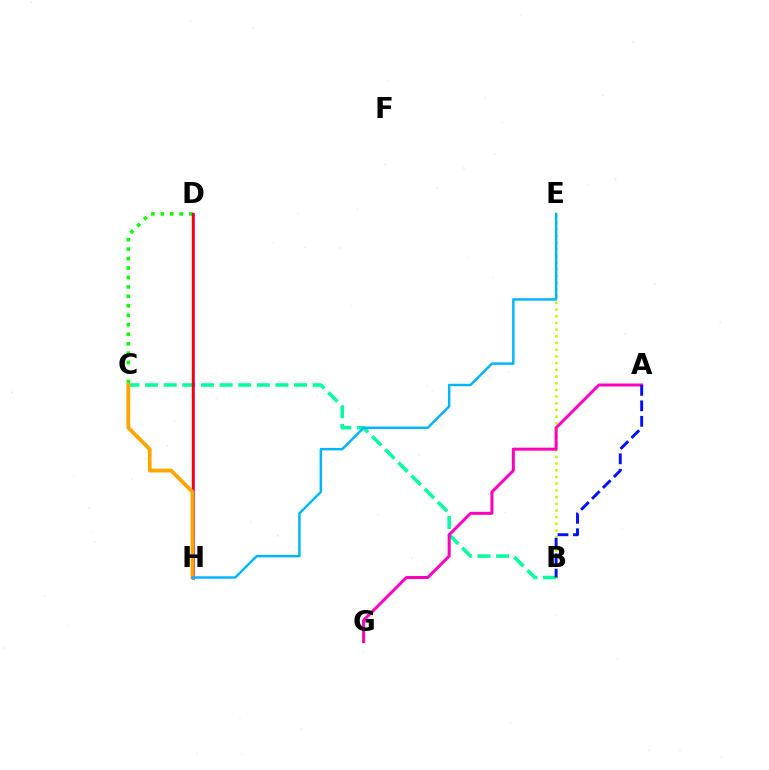{('B', 'C'): [{'color': '#00ff9d', 'line_style': 'dashed', 'thickness': 2.53}], ('B', 'E'): [{'color': '#b3ff00', 'line_style': 'dotted', 'thickness': 1.82}], ('D', 'H'): [{'color': '#9b00ff', 'line_style': 'solid', 'thickness': 1.83}, {'color': '#ff0000', 'line_style': 'solid', 'thickness': 1.74}], ('A', 'G'): [{'color': '#ff00bd', 'line_style': 'solid', 'thickness': 2.16}], ('C', 'D'): [{'color': '#08ff00', 'line_style': 'dotted', 'thickness': 2.57}], ('C', 'H'): [{'color': '#ffa500', 'line_style': 'solid', 'thickness': 2.73}], ('E', 'H'): [{'color': '#00b5ff', 'line_style': 'solid', 'thickness': 1.77}], ('A', 'B'): [{'color': '#0010ff', 'line_style': 'dashed', 'thickness': 2.1}]}